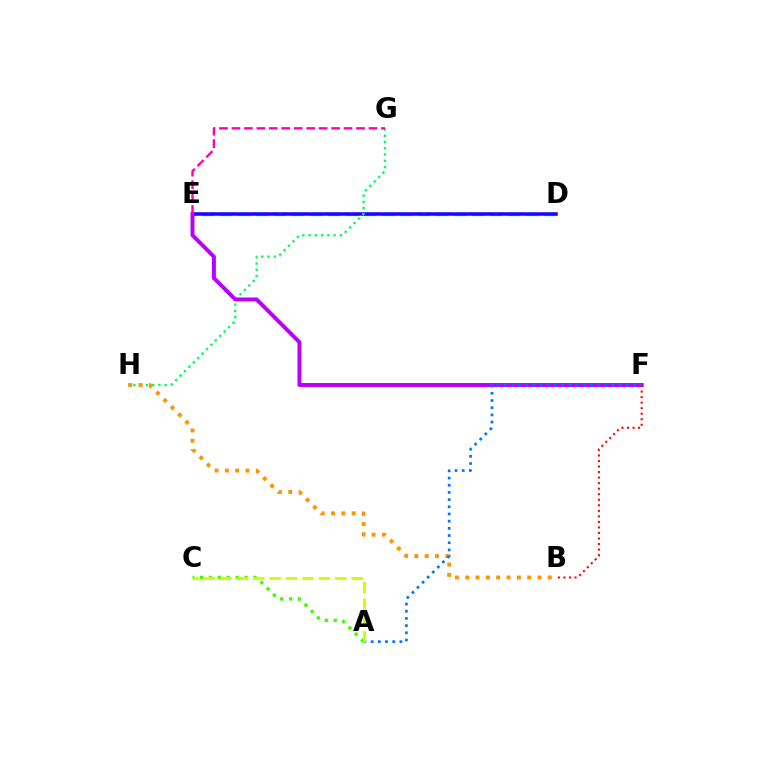{('D', 'E'): [{'color': '#00fff6', 'line_style': 'dashed', 'thickness': 2.45}, {'color': '#2500ff', 'line_style': 'solid', 'thickness': 2.54}], ('G', 'H'): [{'color': '#00ff5c', 'line_style': 'dotted', 'thickness': 1.7}], ('E', 'F'): [{'color': '#b900ff', 'line_style': 'solid', 'thickness': 2.85}], ('B', 'H'): [{'color': '#ff9400', 'line_style': 'dotted', 'thickness': 2.81}], ('E', 'G'): [{'color': '#ff00ac', 'line_style': 'dashed', 'thickness': 1.69}], ('B', 'F'): [{'color': '#ff0000', 'line_style': 'dotted', 'thickness': 1.5}], ('A', 'C'): [{'color': '#3dff00', 'line_style': 'dotted', 'thickness': 2.42}, {'color': '#d1ff00', 'line_style': 'dashed', 'thickness': 2.23}], ('A', 'F'): [{'color': '#0074ff', 'line_style': 'dotted', 'thickness': 1.95}]}